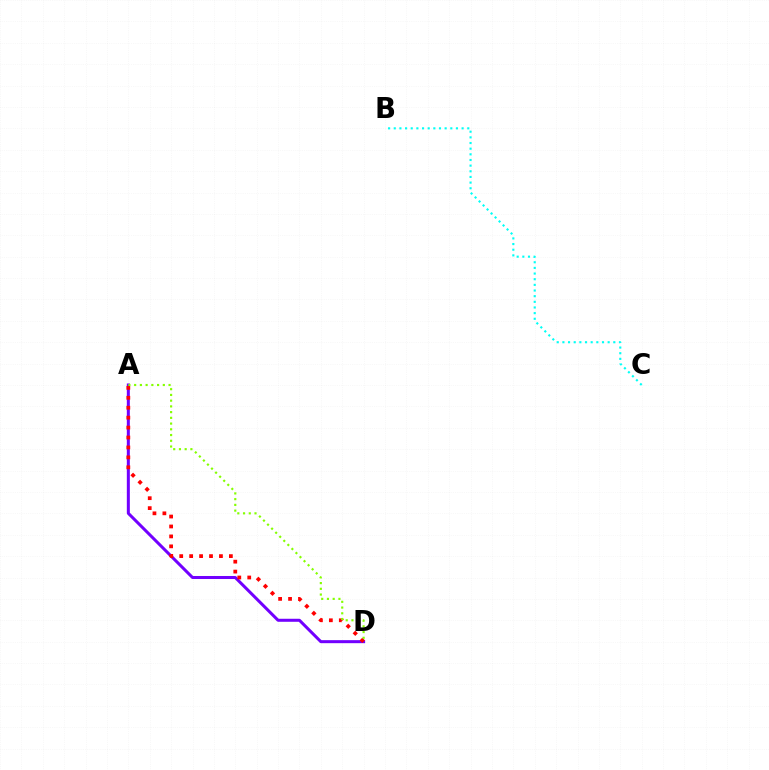{('A', 'D'): [{'color': '#7200ff', 'line_style': 'solid', 'thickness': 2.18}, {'color': '#ff0000', 'line_style': 'dotted', 'thickness': 2.7}, {'color': '#84ff00', 'line_style': 'dotted', 'thickness': 1.56}], ('B', 'C'): [{'color': '#00fff6', 'line_style': 'dotted', 'thickness': 1.54}]}